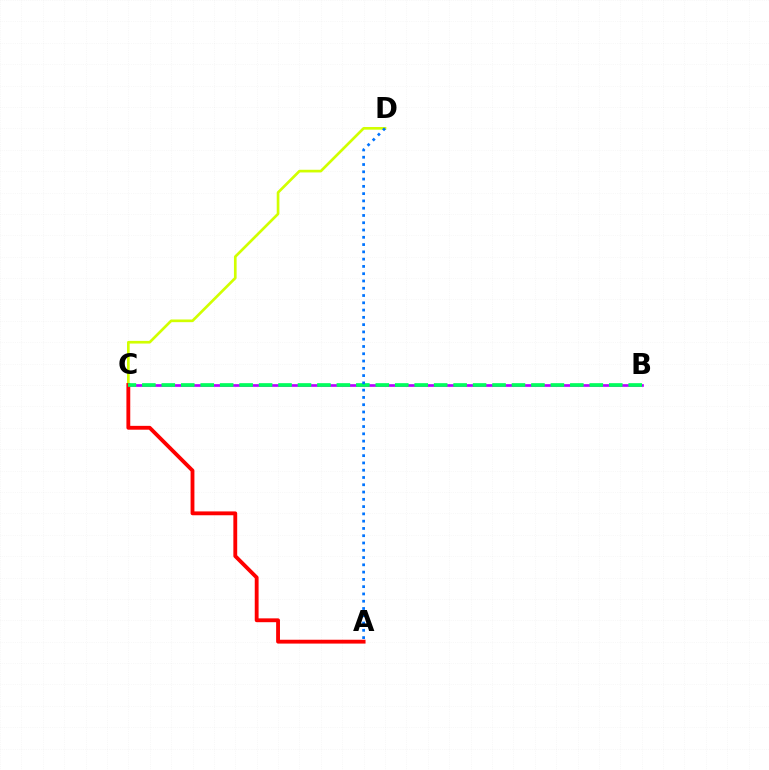{('C', 'D'): [{'color': '#d1ff00', 'line_style': 'solid', 'thickness': 1.92}], ('B', 'C'): [{'color': '#b900ff', 'line_style': 'solid', 'thickness': 1.93}, {'color': '#00ff5c', 'line_style': 'dashed', 'thickness': 2.64}], ('A', 'C'): [{'color': '#ff0000', 'line_style': 'solid', 'thickness': 2.76}], ('A', 'D'): [{'color': '#0074ff', 'line_style': 'dotted', 'thickness': 1.98}]}